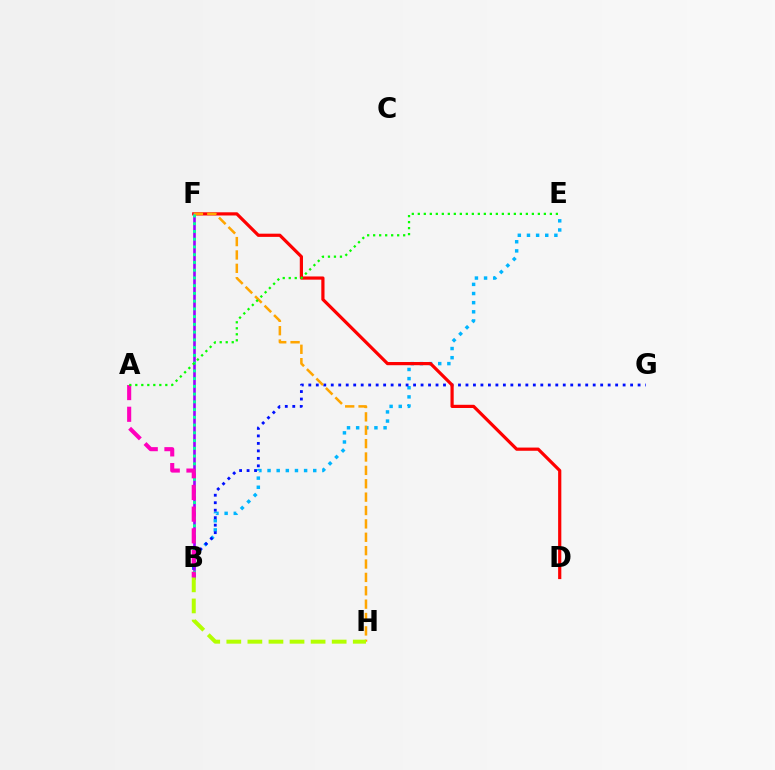{('B', 'E'): [{'color': '#00b5ff', 'line_style': 'dotted', 'thickness': 2.48}], ('B', 'G'): [{'color': '#0010ff', 'line_style': 'dotted', 'thickness': 2.03}], ('D', 'F'): [{'color': '#ff0000', 'line_style': 'solid', 'thickness': 2.3}], ('B', 'F'): [{'color': '#9b00ff', 'line_style': 'solid', 'thickness': 1.9}, {'color': '#00ff9d', 'line_style': 'dotted', 'thickness': 2.1}], ('F', 'H'): [{'color': '#ffa500', 'line_style': 'dashed', 'thickness': 1.82}], ('A', 'B'): [{'color': '#ff00bd', 'line_style': 'dashed', 'thickness': 2.95}], ('B', 'H'): [{'color': '#b3ff00', 'line_style': 'dashed', 'thickness': 2.86}], ('A', 'E'): [{'color': '#08ff00', 'line_style': 'dotted', 'thickness': 1.63}]}